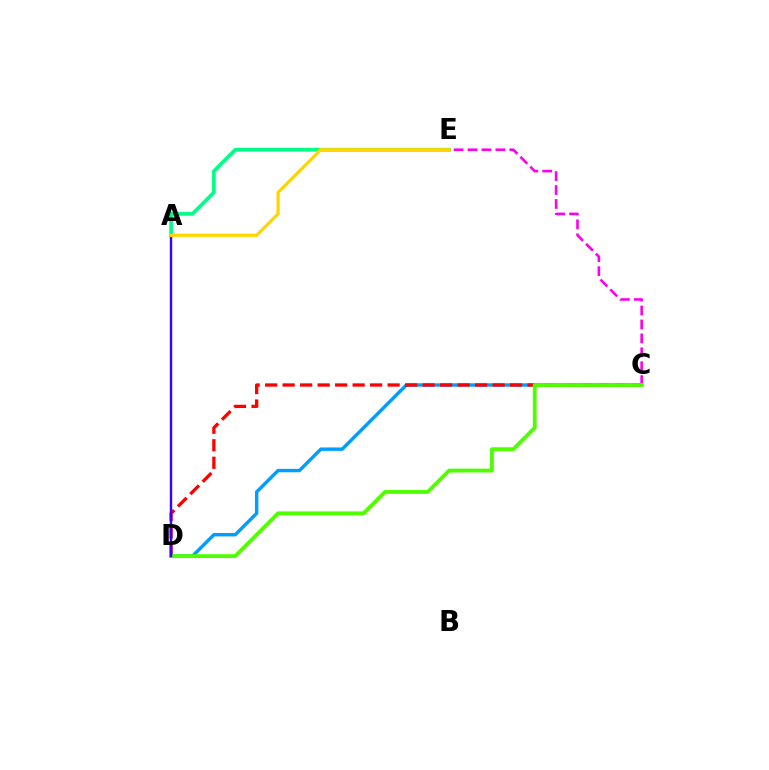{('C', 'D'): [{'color': '#009eff', 'line_style': 'solid', 'thickness': 2.47}, {'color': '#ff0000', 'line_style': 'dashed', 'thickness': 2.38}, {'color': '#4fff00', 'line_style': 'solid', 'thickness': 2.76}], ('C', 'E'): [{'color': '#ff00ed', 'line_style': 'dashed', 'thickness': 1.89}], ('A', 'D'): [{'color': '#3700ff', 'line_style': 'solid', 'thickness': 1.74}], ('A', 'E'): [{'color': '#00ff86', 'line_style': 'solid', 'thickness': 2.67}, {'color': '#ffd500', 'line_style': 'solid', 'thickness': 2.3}]}